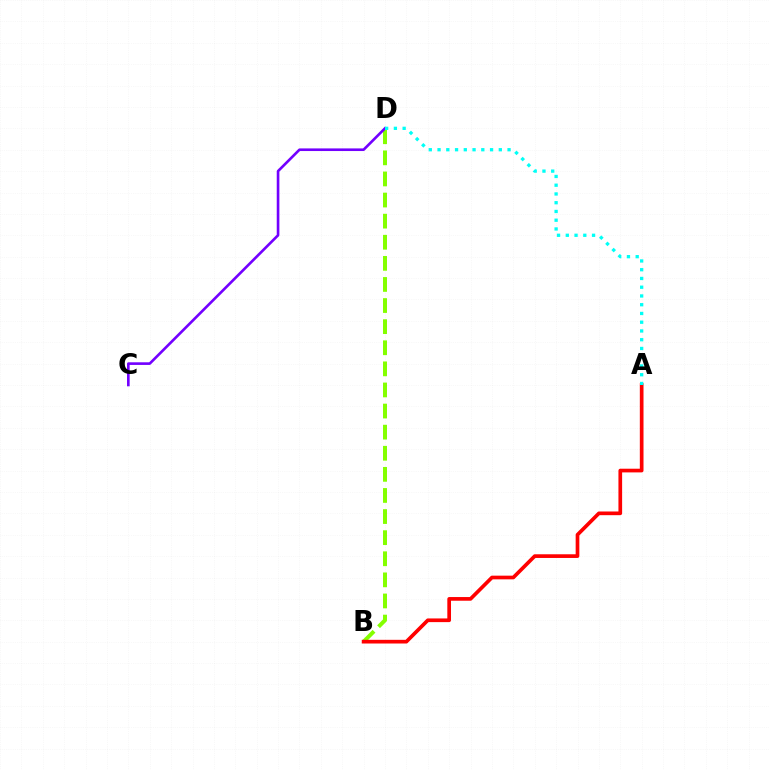{('B', 'D'): [{'color': '#84ff00', 'line_style': 'dashed', 'thickness': 2.87}], ('A', 'B'): [{'color': '#ff0000', 'line_style': 'solid', 'thickness': 2.65}], ('C', 'D'): [{'color': '#7200ff', 'line_style': 'solid', 'thickness': 1.9}], ('A', 'D'): [{'color': '#00fff6', 'line_style': 'dotted', 'thickness': 2.38}]}